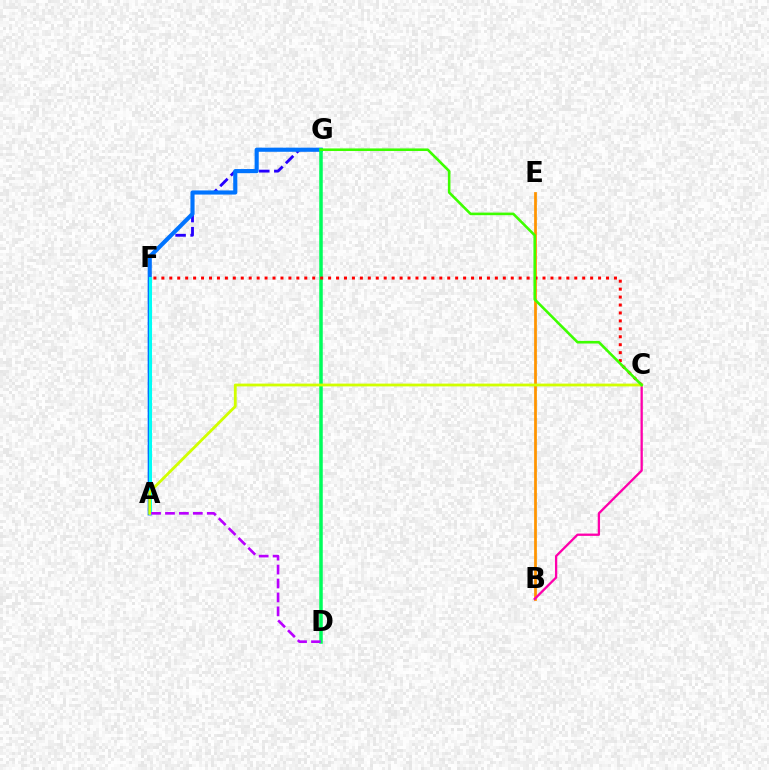{('F', 'G'): [{'color': '#2500ff', 'line_style': 'dashed', 'thickness': 2.04}], ('A', 'G'): [{'color': '#0074ff', 'line_style': 'solid', 'thickness': 2.96}], ('D', 'G'): [{'color': '#00ff5c', 'line_style': 'solid', 'thickness': 2.52}], ('B', 'E'): [{'color': '#ff9400', 'line_style': 'solid', 'thickness': 1.98}], ('B', 'C'): [{'color': '#ff00ac', 'line_style': 'solid', 'thickness': 1.66}], ('A', 'F'): [{'color': '#00fff6', 'line_style': 'solid', 'thickness': 2.18}], ('C', 'F'): [{'color': '#ff0000', 'line_style': 'dotted', 'thickness': 2.16}], ('A', 'C'): [{'color': '#d1ff00', 'line_style': 'solid', 'thickness': 2.02}], ('C', 'G'): [{'color': '#3dff00', 'line_style': 'solid', 'thickness': 1.87}], ('A', 'D'): [{'color': '#b900ff', 'line_style': 'dashed', 'thickness': 1.89}]}